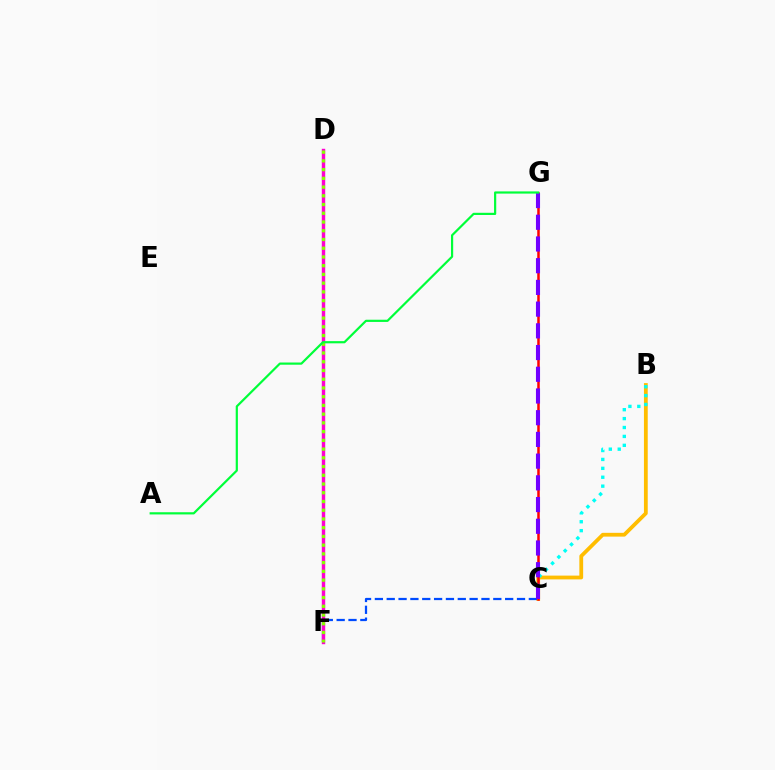{('B', 'C'): [{'color': '#ffbd00', 'line_style': 'solid', 'thickness': 2.73}, {'color': '#00fff6', 'line_style': 'dotted', 'thickness': 2.42}], ('C', 'F'): [{'color': '#004bff', 'line_style': 'dashed', 'thickness': 1.61}], ('D', 'F'): [{'color': '#ff00cf', 'line_style': 'solid', 'thickness': 2.46}, {'color': '#84ff00', 'line_style': 'dotted', 'thickness': 2.37}], ('C', 'G'): [{'color': '#ff0000', 'line_style': 'solid', 'thickness': 1.81}, {'color': '#7200ff', 'line_style': 'dashed', 'thickness': 2.95}], ('A', 'G'): [{'color': '#00ff39', 'line_style': 'solid', 'thickness': 1.58}]}